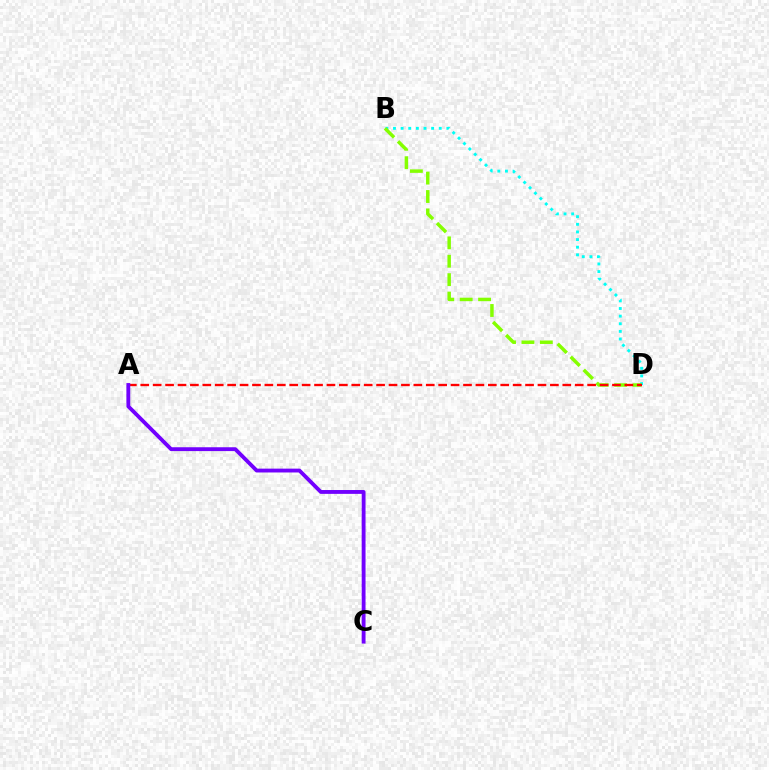{('B', 'D'): [{'color': '#00fff6', 'line_style': 'dotted', 'thickness': 2.07}, {'color': '#84ff00', 'line_style': 'dashed', 'thickness': 2.5}], ('A', 'D'): [{'color': '#ff0000', 'line_style': 'dashed', 'thickness': 1.69}], ('A', 'C'): [{'color': '#7200ff', 'line_style': 'solid', 'thickness': 2.77}]}